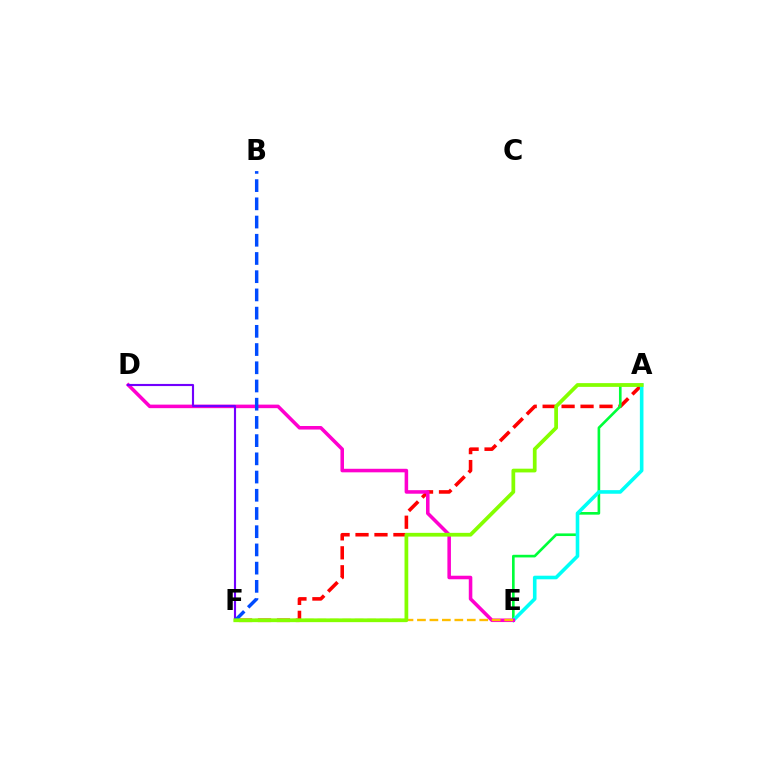{('A', 'F'): [{'color': '#ff0000', 'line_style': 'dashed', 'thickness': 2.57}, {'color': '#84ff00', 'line_style': 'solid', 'thickness': 2.69}], ('A', 'E'): [{'color': '#00ff39', 'line_style': 'solid', 'thickness': 1.9}, {'color': '#00fff6', 'line_style': 'solid', 'thickness': 2.59}], ('D', 'E'): [{'color': '#ff00cf', 'line_style': 'solid', 'thickness': 2.55}], ('D', 'F'): [{'color': '#7200ff', 'line_style': 'solid', 'thickness': 1.54}], ('E', 'F'): [{'color': '#ffbd00', 'line_style': 'dashed', 'thickness': 1.69}], ('B', 'F'): [{'color': '#004bff', 'line_style': 'dashed', 'thickness': 2.47}]}